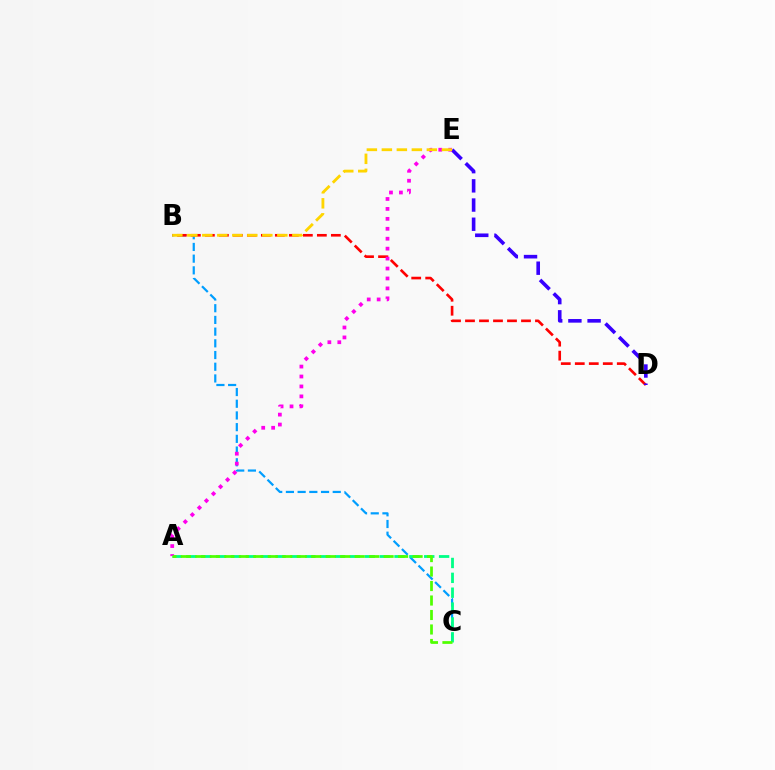{('B', 'C'): [{'color': '#009eff', 'line_style': 'dashed', 'thickness': 1.59}], ('A', 'C'): [{'color': '#00ff86', 'line_style': 'dashed', 'thickness': 2.02}, {'color': '#4fff00', 'line_style': 'dashed', 'thickness': 1.97}], ('B', 'D'): [{'color': '#ff0000', 'line_style': 'dashed', 'thickness': 1.9}], ('D', 'E'): [{'color': '#3700ff', 'line_style': 'dashed', 'thickness': 2.61}], ('A', 'E'): [{'color': '#ff00ed', 'line_style': 'dotted', 'thickness': 2.7}], ('B', 'E'): [{'color': '#ffd500', 'line_style': 'dashed', 'thickness': 2.04}]}